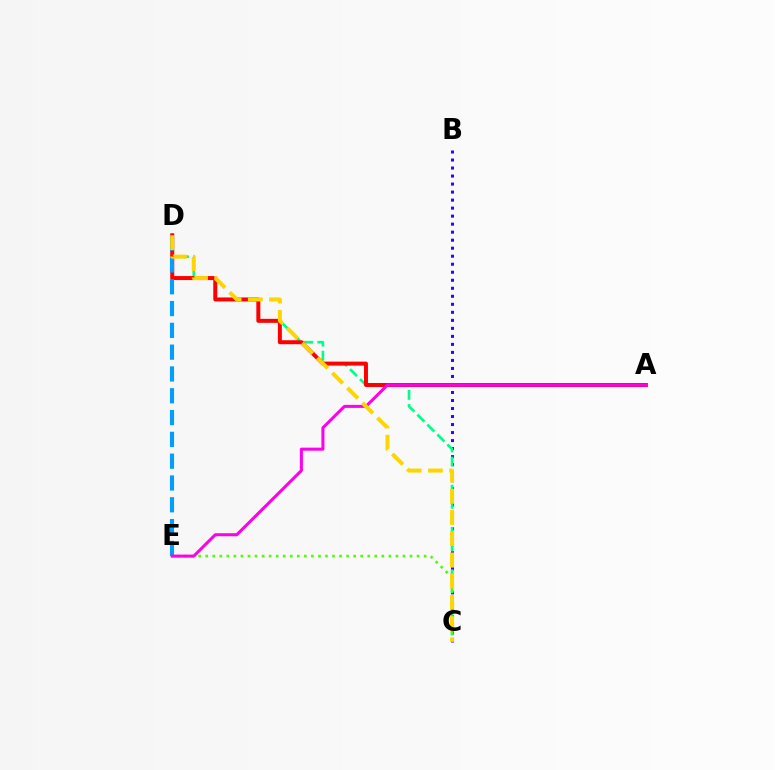{('B', 'C'): [{'color': '#3700ff', 'line_style': 'dotted', 'thickness': 2.18}], ('C', 'D'): [{'color': '#00ff86', 'line_style': 'dashed', 'thickness': 1.91}, {'color': '#ffd500', 'line_style': 'dashed', 'thickness': 2.88}], ('C', 'E'): [{'color': '#4fff00', 'line_style': 'dotted', 'thickness': 1.91}], ('A', 'D'): [{'color': '#ff0000', 'line_style': 'solid', 'thickness': 2.87}], ('D', 'E'): [{'color': '#009eff', 'line_style': 'dashed', 'thickness': 2.96}], ('A', 'E'): [{'color': '#ff00ed', 'line_style': 'solid', 'thickness': 2.19}]}